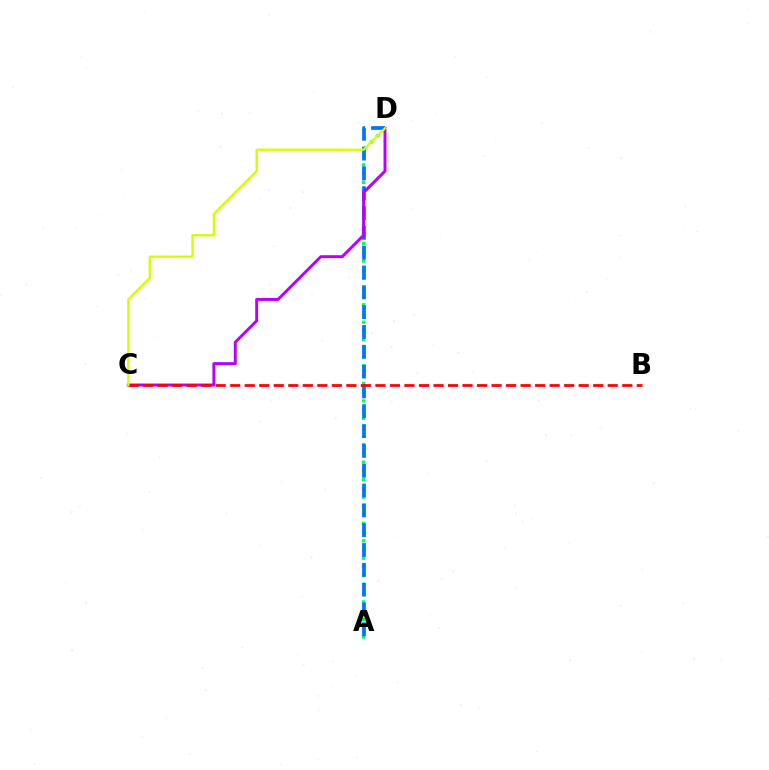{('A', 'D'): [{'color': '#00ff5c', 'line_style': 'dotted', 'thickness': 2.38}, {'color': '#0074ff', 'line_style': 'dashed', 'thickness': 2.69}], ('C', 'D'): [{'color': '#b900ff', 'line_style': 'solid', 'thickness': 2.13}, {'color': '#d1ff00', 'line_style': 'solid', 'thickness': 1.68}], ('B', 'C'): [{'color': '#ff0000', 'line_style': 'dashed', 'thickness': 1.97}]}